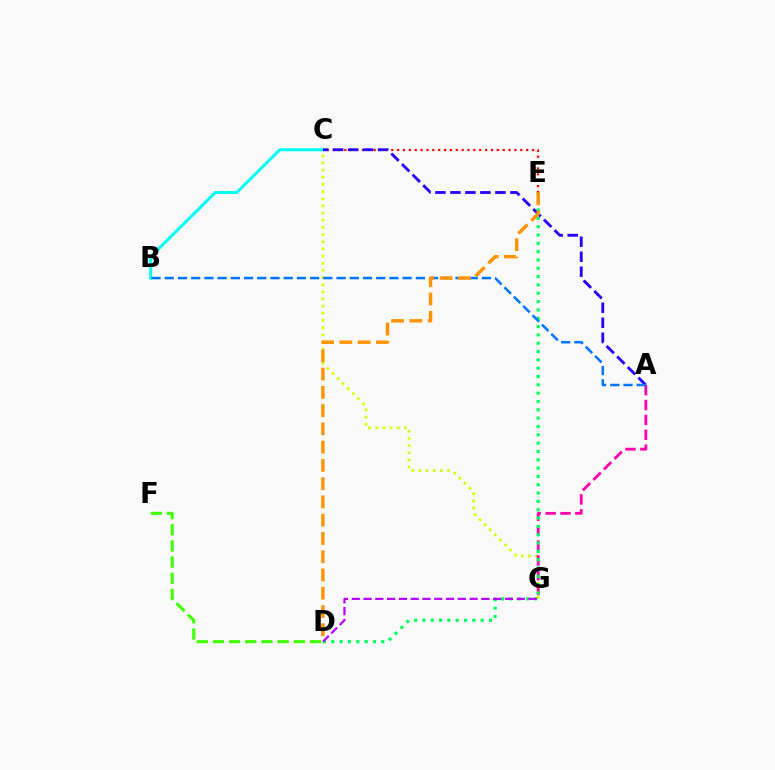{('C', 'E'): [{'color': '#ff0000', 'line_style': 'dotted', 'thickness': 1.59}], ('B', 'C'): [{'color': '#00fff6', 'line_style': 'solid', 'thickness': 2.16}], ('C', 'G'): [{'color': '#d1ff00', 'line_style': 'dotted', 'thickness': 1.94}], ('A', 'G'): [{'color': '#ff00ac', 'line_style': 'dashed', 'thickness': 2.02}], ('D', 'E'): [{'color': '#00ff5c', 'line_style': 'dotted', 'thickness': 2.26}, {'color': '#ff9400', 'line_style': 'dashed', 'thickness': 2.48}], ('A', 'C'): [{'color': '#2500ff', 'line_style': 'dashed', 'thickness': 2.04}], ('A', 'B'): [{'color': '#0074ff', 'line_style': 'dashed', 'thickness': 1.8}], ('D', 'G'): [{'color': '#b900ff', 'line_style': 'dashed', 'thickness': 1.6}], ('D', 'F'): [{'color': '#3dff00', 'line_style': 'dashed', 'thickness': 2.2}]}